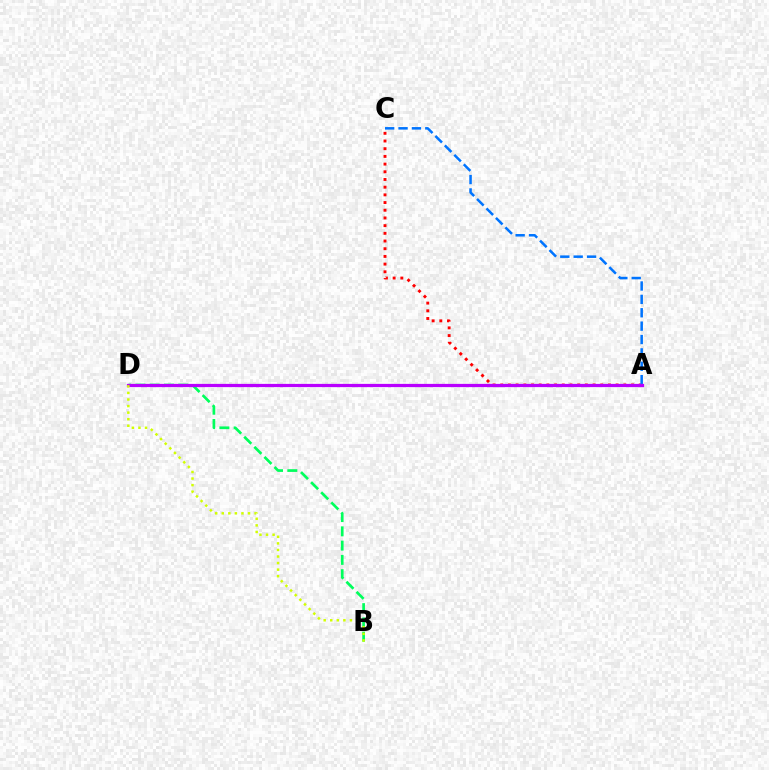{('B', 'D'): [{'color': '#00ff5c', 'line_style': 'dashed', 'thickness': 1.94}, {'color': '#d1ff00', 'line_style': 'dotted', 'thickness': 1.78}], ('A', 'C'): [{'color': '#ff0000', 'line_style': 'dotted', 'thickness': 2.09}, {'color': '#0074ff', 'line_style': 'dashed', 'thickness': 1.82}], ('A', 'D'): [{'color': '#b900ff', 'line_style': 'solid', 'thickness': 2.33}]}